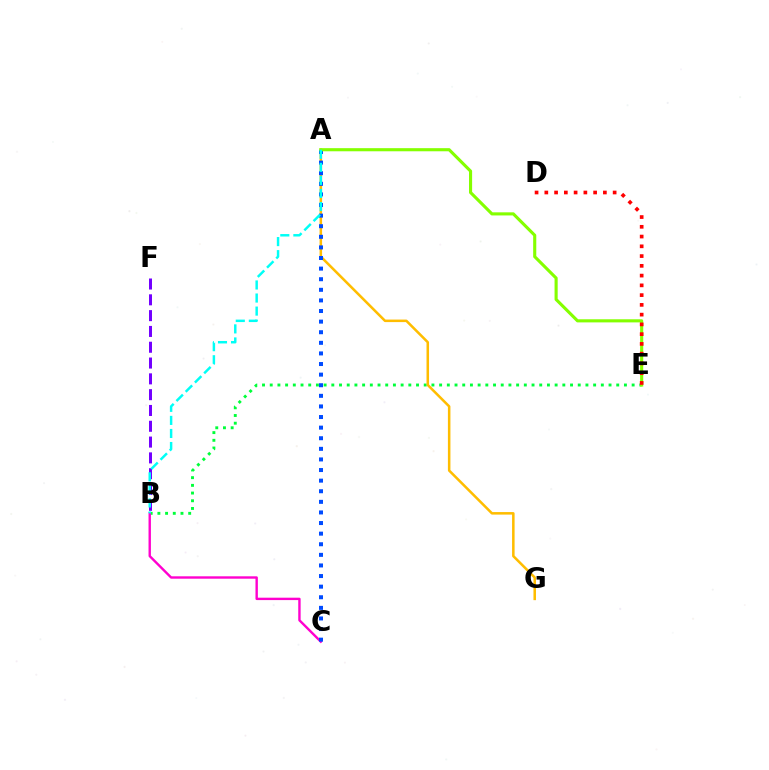{('B', 'E'): [{'color': '#00ff39', 'line_style': 'dotted', 'thickness': 2.09}], ('A', 'G'): [{'color': '#ffbd00', 'line_style': 'solid', 'thickness': 1.82}], ('B', 'C'): [{'color': '#ff00cf', 'line_style': 'solid', 'thickness': 1.72}], ('A', 'C'): [{'color': '#004bff', 'line_style': 'dotted', 'thickness': 2.88}], ('A', 'E'): [{'color': '#84ff00', 'line_style': 'solid', 'thickness': 2.24}], ('B', 'F'): [{'color': '#7200ff', 'line_style': 'dashed', 'thickness': 2.15}], ('D', 'E'): [{'color': '#ff0000', 'line_style': 'dotted', 'thickness': 2.65}], ('A', 'B'): [{'color': '#00fff6', 'line_style': 'dashed', 'thickness': 1.77}]}